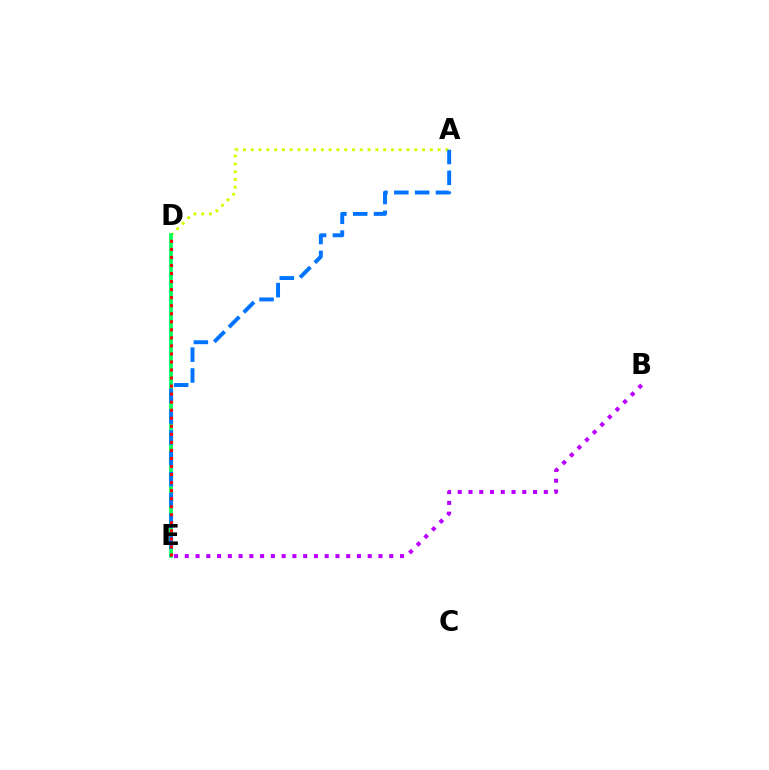{('A', 'D'): [{'color': '#d1ff00', 'line_style': 'dotted', 'thickness': 2.12}], ('D', 'E'): [{'color': '#00ff5c', 'line_style': 'solid', 'thickness': 2.7}, {'color': '#ff0000', 'line_style': 'dotted', 'thickness': 2.18}], ('B', 'E'): [{'color': '#b900ff', 'line_style': 'dotted', 'thickness': 2.92}], ('A', 'E'): [{'color': '#0074ff', 'line_style': 'dashed', 'thickness': 2.83}]}